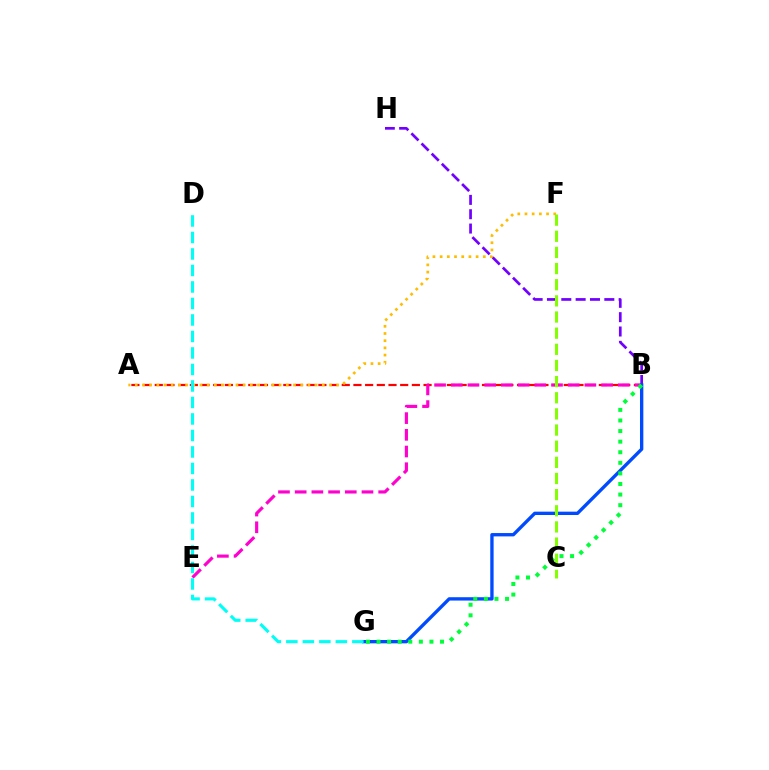{('A', 'B'): [{'color': '#ff0000', 'line_style': 'dashed', 'thickness': 1.59}], ('A', 'F'): [{'color': '#ffbd00', 'line_style': 'dotted', 'thickness': 1.95}], ('B', 'E'): [{'color': '#ff00cf', 'line_style': 'dashed', 'thickness': 2.27}], ('B', 'H'): [{'color': '#7200ff', 'line_style': 'dashed', 'thickness': 1.95}], ('B', 'G'): [{'color': '#004bff', 'line_style': 'solid', 'thickness': 2.4}, {'color': '#00ff39', 'line_style': 'dotted', 'thickness': 2.88}], ('C', 'F'): [{'color': '#84ff00', 'line_style': 'dashed', 'thickness': 2.19}], ('D', 'G'): [{'color': '#00fff6', 'line_style': 'dashed', 'thickness': 2.24}]}